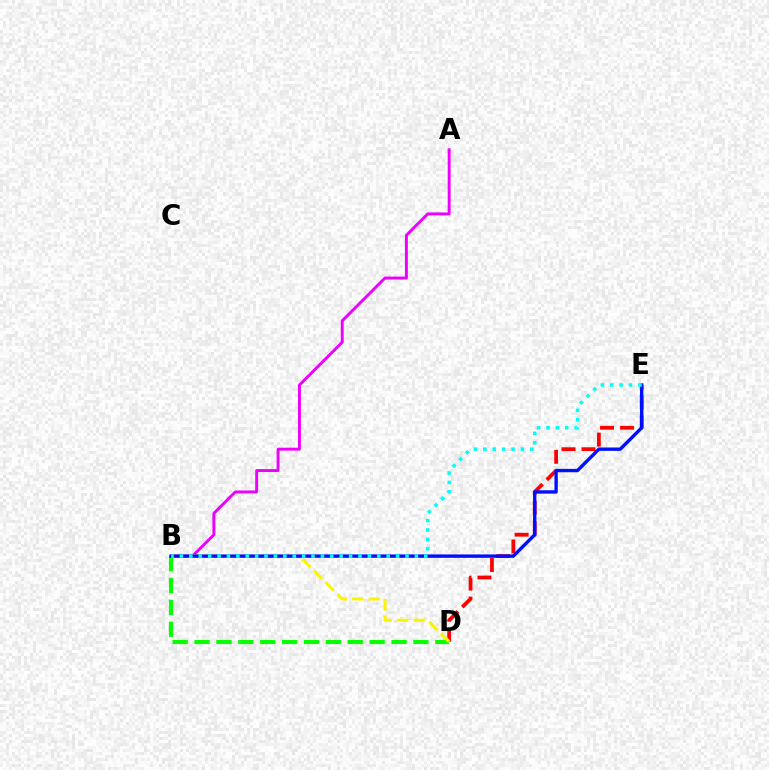{('B', 'D'): [{'color': '#08ff00', 'line_style': 'dashed', 'thickness': 2.97}, {'color': '#fcf500', 'line_style': 'dashed', 'thickness': 2.25}], ('A', 'B'): [{'color': '#ee00ff', 'line_style': 'solid', 'thickness': 2.1}], ('D', 'E'): [{'color': '#ff0000', 'line_style': 'dashed', 'thickness': 2.71}], ('B', 'E'): [{'color': '#0010ff', 'line_style': 'solid', 'thickness': 2.44}, {'color': '#00fff6', 'line_style': 'dotted', 'thickness': 2.55}]}